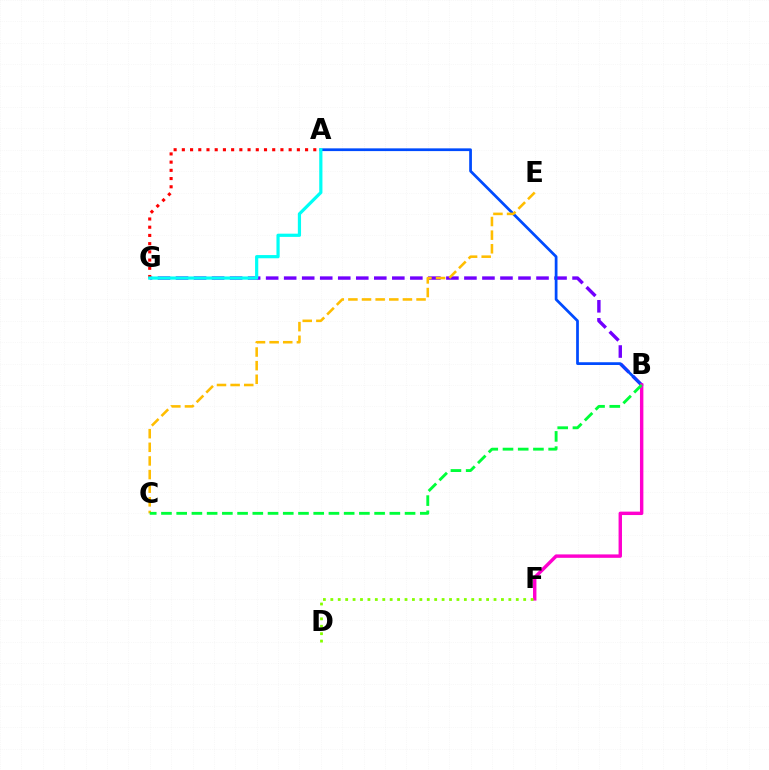{('B', 'G'): [{'color': '#7200ff', 'line_style': 'dashed', 'thickness': 2.45}], ('A', 'B'): [{'color': '#004bff', 'line_style': 'solid', 'thickness': 1.98}], ('A', 'G'): [{'color': '#ff0000', 'line_style': 'dotted', 'thickness': 2.23}, {'color': '#00fff6', 'line_style': 'solid', 'thickness': 2.31}], ('C', 'E'): [{'color': '#ffbd00', 'line_style': 'dashed', 'thickness': 1.85}], ('B', 'F'): [{'color': '#ff00cf', 'line_style': 'solid', 'thickness': 2.46}], ('B', 'C'): [{'color': '#00ff39', 'line_style': 'dashed', 'thickness': 2.07}], ('D', 'F'): [{'color': '#84ff00', 'line_style': 'dotted', 'thickness': 2.02}]}